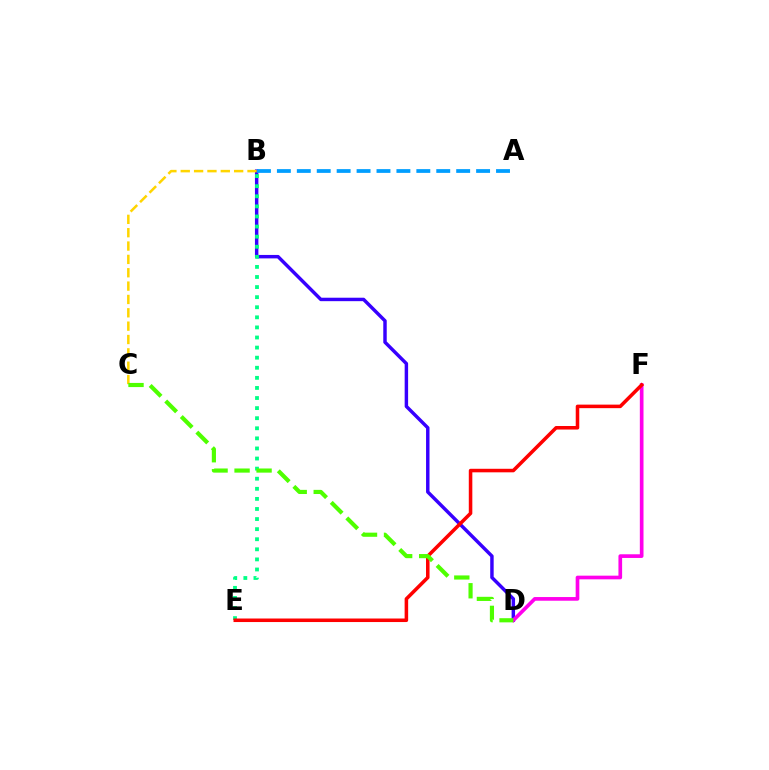{('B', 'D'): [{'color': '#3700ff', 'line_style': 'solid', 'thickness': 2.48}], ('D', 'F'): [{'color': '#ff00ed', 'line_style': 'solid', 'thickness': 2.65}], ('B', 'C'): [{'color': '#ffd500', 'line_style': 'dashed', 'thickness': 1.81}], ('B', 'E'): [{'color': '#00ff86', 'line_style': 'dotted', 'thickness': 2.74}], ('E', 'F'): [{'color': '#ff0000', 'line_style': 'solid', 'thickness': 2.55}], ('A', 'B'): [{'color': '#009eff', 'line_style': 'dashed', 'thickness': 2.71}], ('C', 'D'): [{'color': '#4fff00', 'line_style': 'dashed', 'thickness': 2.99}]}